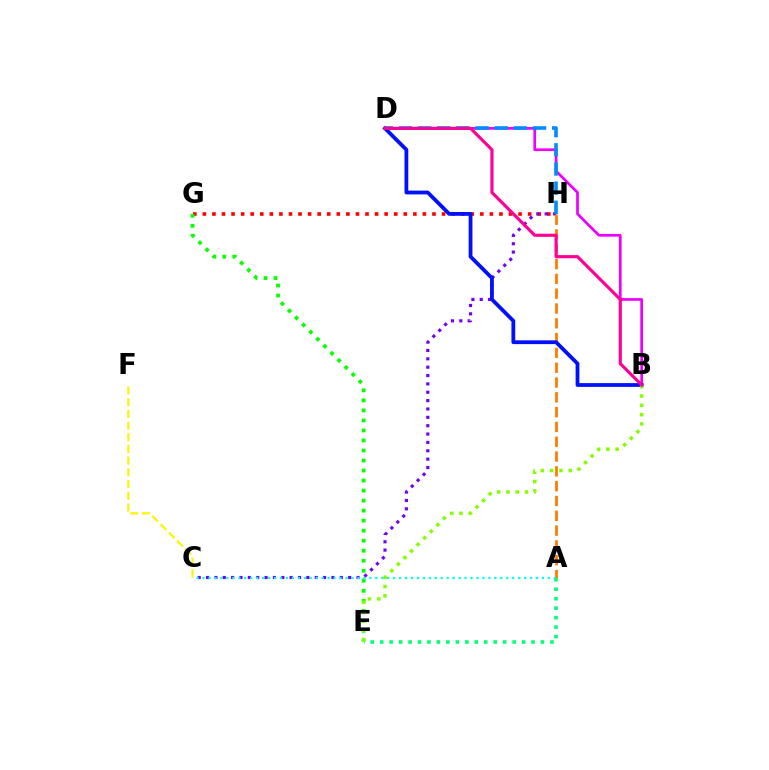{('G', 'H'): [{'color': '#ff0000', 'line_style': 'dotted', 'thickness': 2.6}], ('B', 'D'): [{'color': '#ee00ff', 'line_style': 'solid', 'thickness': 1.95}, {'color': '#0010ff', 'line_style': 'solid', 'thickness': 2.73}, {'color': '#ff0094', 'line_style': 'solid', 'thickness': 2.26}], ('C', 'H'): [{'color': '#7200ff', 'line_style': 'dotted', 'thickness': 2.27}], ('E', 'G'): [{'color': '#08ff00', 'line_style': 'dotted', 'thickness': 2.72}], ('A', 'H'): [{'color': '#ff7c00', 'line_style': 'dashed', 'thickness': 2.01}], ('A', 'C'): [{'color': '#00fff6', 'line_style': 'dotted', 'thickness': 1.62}], ('D', 'H'): [{'color': '#008cff', 'line_style': 'dashed', 'thickness': 2.6}], ('A', 'E'): [{'color': '#00ff74', 'line_style': 'dotted', 'thickness': 2.57}], ('C', 'F'): [{'color': '#fcf500', 'line_style': 'dashed', 'thickness': 1.59}], ('B', 'E'): [{'color': '#84ff00', 'line_style': 'dotted', 'thickness': 2.53}]}